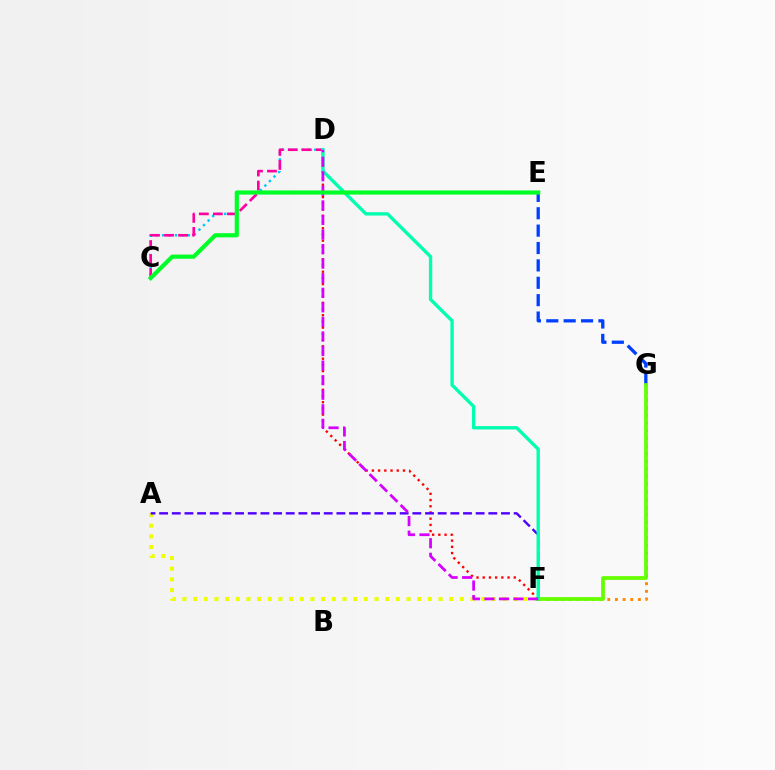{('D', 'F'): [{'color': '#ff0000', 'line_style': 'dotted', 'thickness': 1.69}, {'color': '#00ffaf', 'line_style': 'solid', 'thickness': 2.41}, {'color': '#d600ff', 'line_style': 'dashed', 'thickness': 1.98}], ('E', 'G'): [{'color': '#003fff', 'line_style': 'dashed', 'thickness': 2.36}], ('C', 'D'): [{'color': '#00c7ff', 'line_style': 'dotted', 'thickness': 1.75}, {'color': '#ff00a0', 'line_style': 'dashed', 'thickness': 1.91}], ('F', 'G'): [{'color': '#ff8800', 'line_style': 'dotted', 'thickness': 2.08}, {'color': '#66ff00', 'line_style': 'solid', 'thickness': 2.71}], ('A', 'F'): [{'color': '#eeff00', 'line_style': 'dotted', 'thickness': 2.9}, {'color': '#4f00ff', 'line_style': 'dashed', 'thickness': 1.72}], ('C', 'E'): [{'color': '#00ff27', 'line_style': 'solid', 'thickness': 3.0}]}